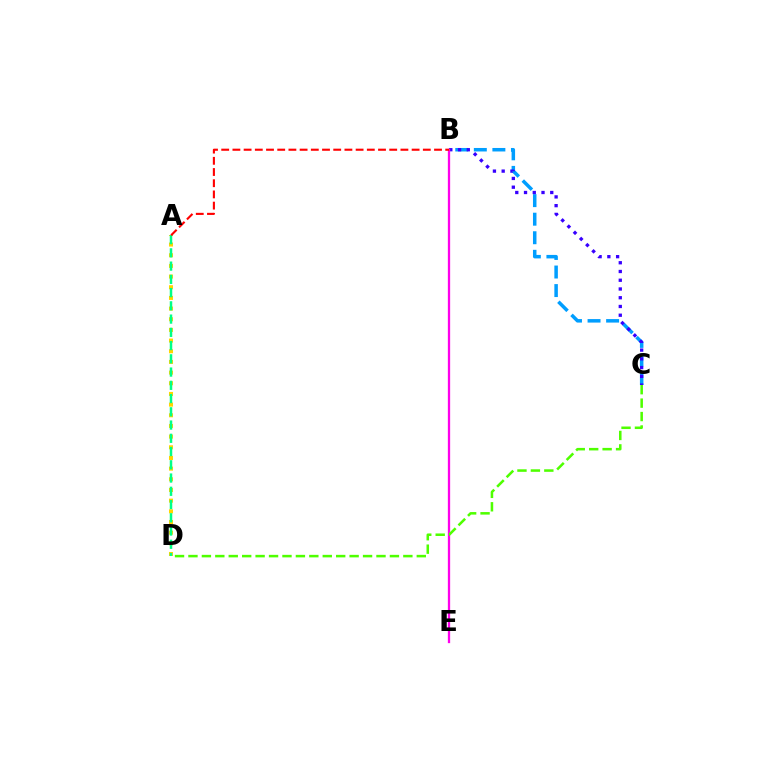{('B', 'C'): [{'color': '#009eff', 'line_style': 'dashed', 'thickness': 2.52}, {'color': '#3700ff', 'line_style': 'dotted', 'thickness': 2.38}], ('A', 'D'): [{'color': '#ffd500', 'line_style': 'dotted', 'thickness': 2.9}, {'color': '#00ff86', 'line_style': 'dashed', 'thickness': 1.8}], ('B', 'E'): [{'color': '#ff00ed', 'line_style': 'solid', 'thickness': 1.66}], ('C', 'D'): [{'color': '#4fff00', 'line_style': 'dashed', 'thickness': 1.82}], ('A', 'B'): [{'color': '#ff0000', 'line_style': 'dashed', 'thickness': 1.52}]}